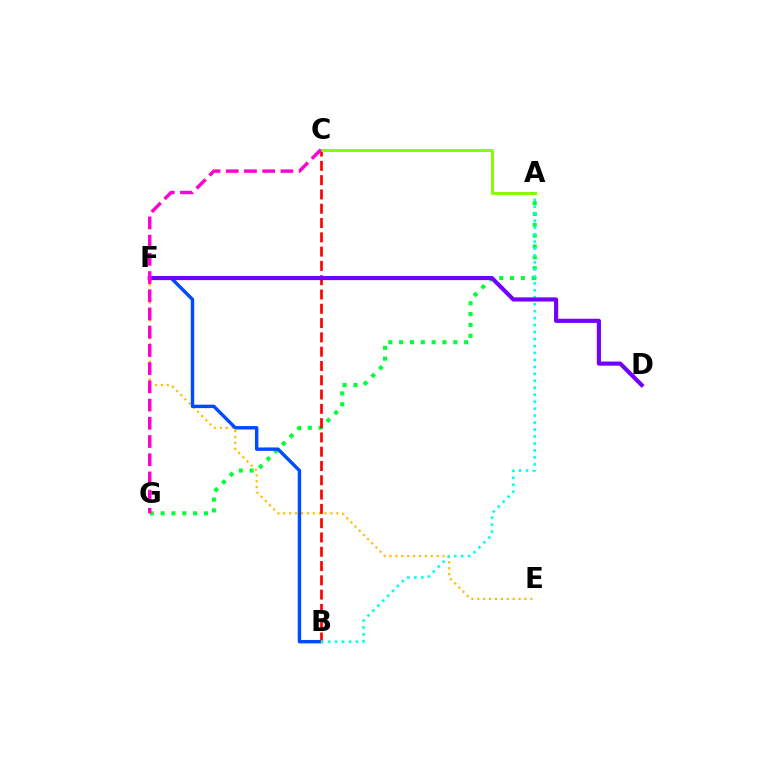{('E', 'F'): [{'color': '#ffbd00', 'line_style': 'dotted', 'thickness': 1.6}], ('A', 'G'): [{'color': '#00ff39', 'line_style': 'dotted', 'thickness': 2.95}], ('B', 'F'): [{'color': '#004bff', 'line_style': 'solid', 'thickness': 2.46}], ('B', 'C'): [{'color': '#ff0000', 'line_style': 'dashed', 'thickness': 1.94}], ('A', 'B'): [{'color': '#00fff6', 'line_style': 'dotted', 'thickness': 1.89}], ('A', 'C'): [{'color': '#84ff00', 'line_style': 'solid', 'thickness': 2.14}], ('D', 'F'): [{'color': '#7200ff', 'line_style': 'solid', 'thickness': 2.98}], ('C', 'G'): [{'color': '#ff00cf', 'line_style': 'dashed', 'thickness': 2.47}]}